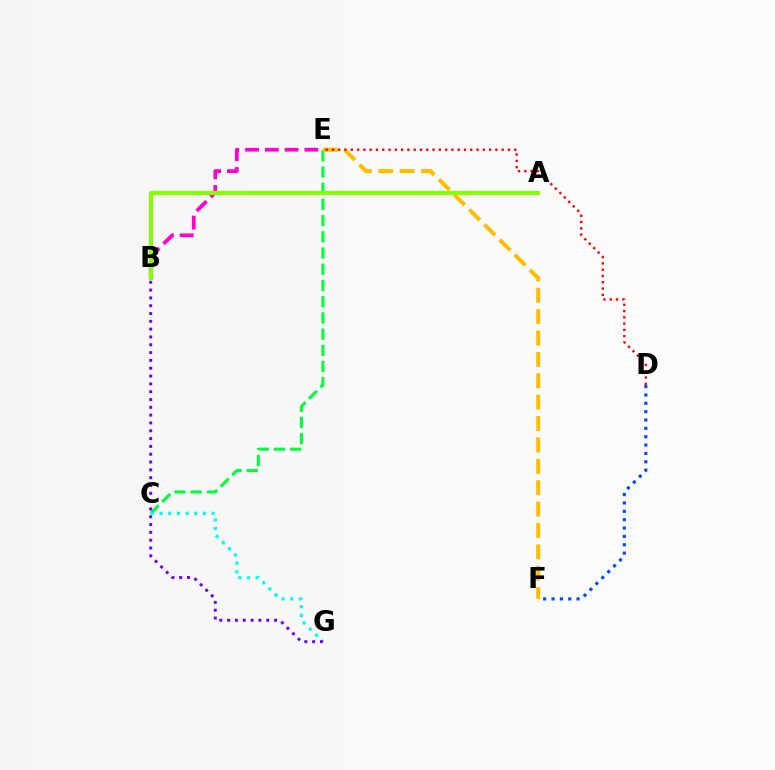{('C', 'E'): [{'color': '#00ff39', 'line_style': 'dashed', 'thickness': 2.2}], ('B', 'E'): [{'color': '#ff00cf', 'line_style': 'dashed', 'thickness': 2.69}], ('C', 'G'): [{'color': '#00fff6', 'line_style': 'dotted', 'thickness': 2.36}], ('E', 'F'): [{'color': '#ffbd00', 'line_style': 'dashed', 'thickness': 2.9}], ('D', 'F'): [{'color': '#004bff', 'line_style': 'dotted', 'thickness': 2.27}], ('A', 'B'): [{'color': '#84ff00', 'line_style': 'solid', 'thickness': 2.94}], ('B', 'G'): [{'color': '#7200ff', 'line_style': 'dotted', 'thickness': 2.12}], ('D', 'E'): [{'color': '#ff0000', 'line_style': 'dotted', 'thickness': 1.71}]}